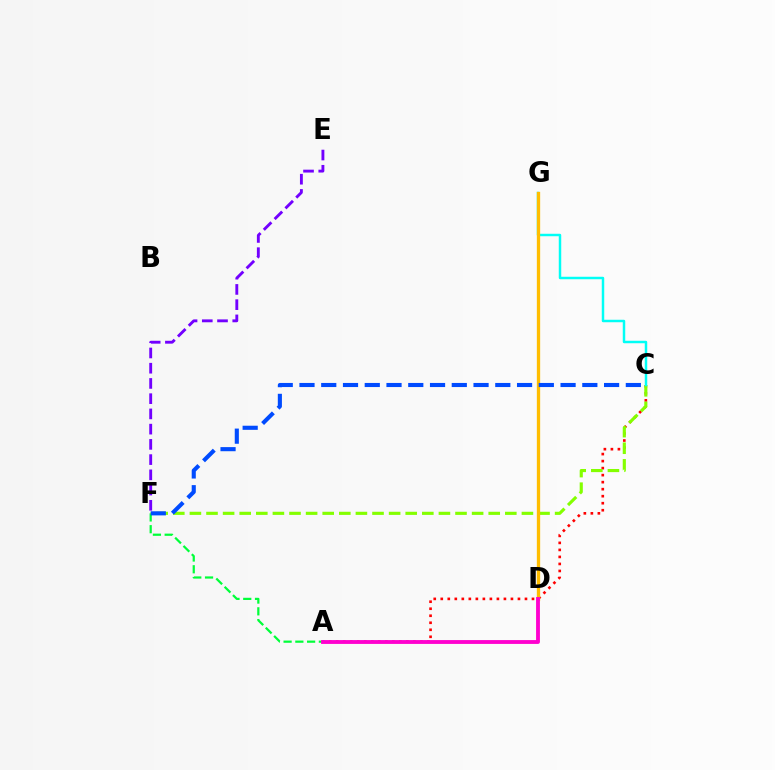{('A', 'F'): [{'color': '#00ff39', 'line_style': 'dashed', 'thickness': 1.6}], ('A', 'C'): [{'color': '#ff0000', 'line_style': 'dotted', 'thickness': 1.91}], ('C', 'F'): [{'color': '#84ff00', 'line_style': 'dashed', 'thickness': 2.26}, {'color': '#004bff', 'line_style': 'dashed', 'thickness': 2.96}], ('E', 'F'): [{'color': '#7200ff', 'line_style': 'dashed', 'thickness': 2.07}], ('C', 'G'): [{'color': '#00fff6', 'line_style': 'solid', 'thickness': 1.77}], ('D', 'G'): [{'color': '#ffbd00', 'line_style': 'solid', 'thickness': 2.38}], ('A', 'D'): [{'color': '#ff00cf', 'line_style': 'solid', 'thickness': 2.77}]}